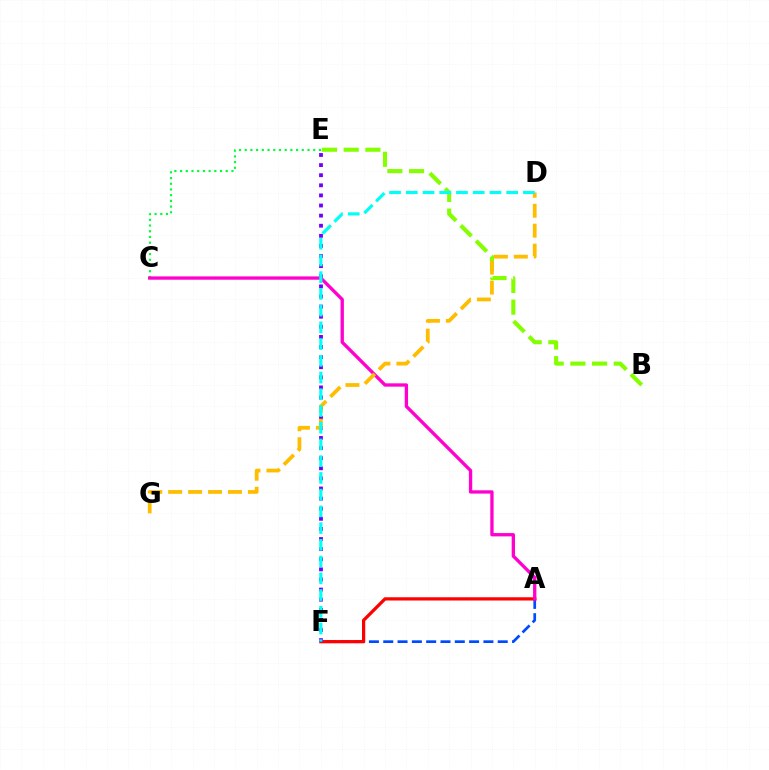{('C', 'E'): [{'color': '#00ff39', 'line_style': 'dotted', 'thickness': 1.55}], ('A', 'F'): [{'color': '#004bff', 'line_style': 'dashed', 'thickness': 1.94}, {'color': '#ff0000', 'line_style': 'solid', 'thickness': 2.34}], ('B', 'E'): [{'color': '#84ff00', 'line_style': 'dashed', 'thickness': 2.95}], ('E', 'F'): [{'color': '#7200ff', 'line_style': 'dotted', 'thickness': 2.75}], ('A', 'C'): [{'color': '#ff00cf', 'line_style': 'solid', 'thickness': 2.39}], ('D', 'G'): [{'color': '#ffbd00', 'line_style': 'dashed', 'thickness': 2.71}], ('D', 'F'): [{'color': '#00fff6', 'line_style': 'dashed', 'thickness': 2.27}]}